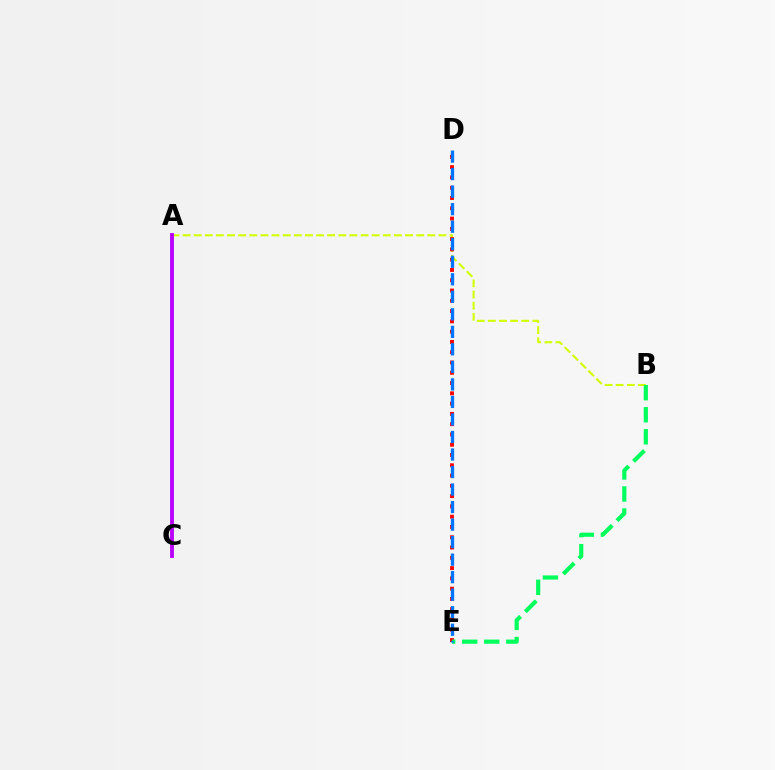{('A', 'B'): [{'color': '#d1ff00', 'line_style': 'dashed', 'thickness': 1.51}], ('A', 'C'): [{'color': '#b900ff', 'line_style': 'solid', 'thickness': 2.77}], ('D', 'E'): [{'color': '#ff0000', 'line_style': 'dotted', 'thickness': 2.79}, {'color': '#0074ff', 'line_style': 'dashed', 'thickness': 2.38}], ('B', 'E'): [{'color': '#00ff5c', 'line_style': 'dashed', 'thickness': 3.0}]}